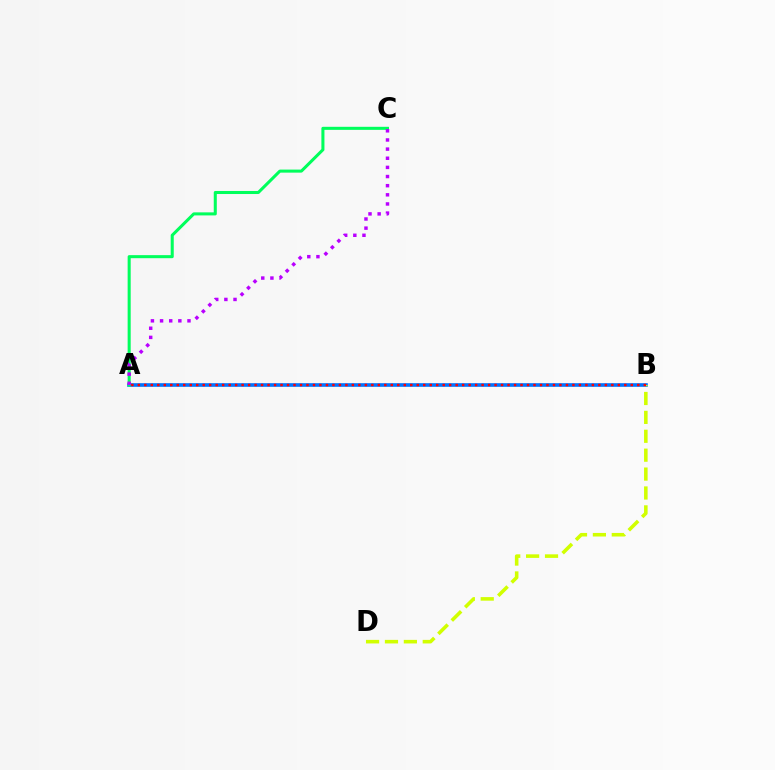{('A', 'B'): [{'color': '#0074ff', 'line_style': 'solid', 'thickness': 2.61}, {'color': '#ff0000', 'line_style': 'dotted', 'thickness': 1.76}], ('B', 'D'): [{'color': '#d1ff00', 'line_style': 'dashed', 'thickness': 2.57}], ('A', 'C'): [{'color': '#00ff5c', 'line_style': 'solid', 'thickness': 2.2}, {'color': '#b900ff', 'line_style': 'dotted', 'thickness': 2.48}]}